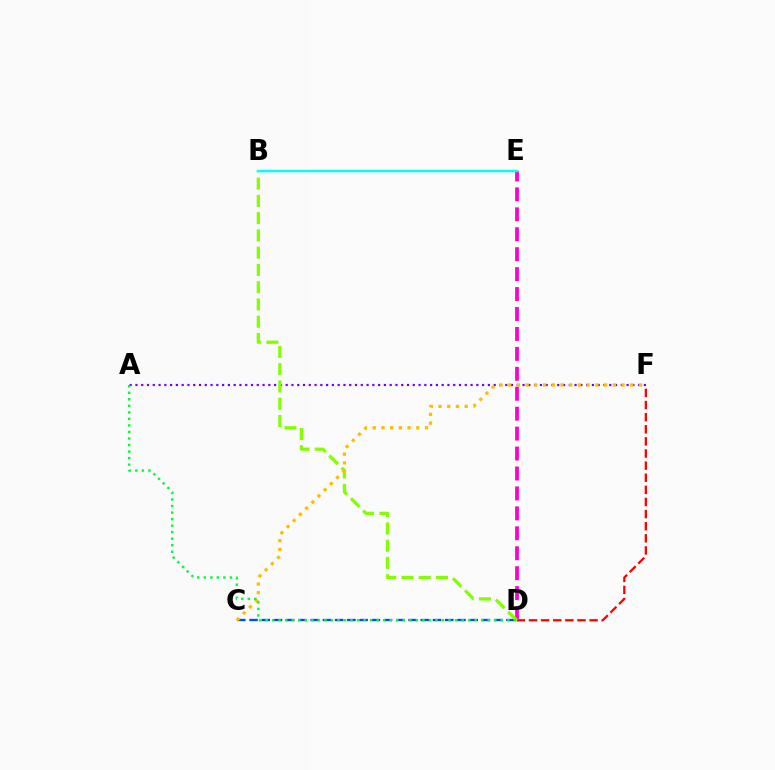{('D', 'F'): [{'color': '#ff0000', 'line_style': 'dashed', 'thickness': 1.65}], ('D', 'E'): [{'color': '#ff00cf', 'line_style': 'dashed', 'thickness': 2.71}], ('A', 'F'): [{'color': '#7200ff', 'line_style': 'dotted', 'thickness': 1.57}], ('B', 'E'): [{'color': '#00fff6', 'line_style': 'solid', 'thickness': 1.77}], ('C', 'D'): [{'color': '#004bff', 'line_style': 'dashed', 'thickness': 1.66}], ('B', 'D'): [{'color': '#84ff00', 'line_style': 'dashed', 'thickness': 2.34}], ('C', 'F'): [{'color': '#ffbd00', 'line_style': 'dotted', 'thickness': 2.37}], ('A', 'D'): [{'color': '#00ff39', 'line_style': 'dotted', 'thickness': 1.78}]}